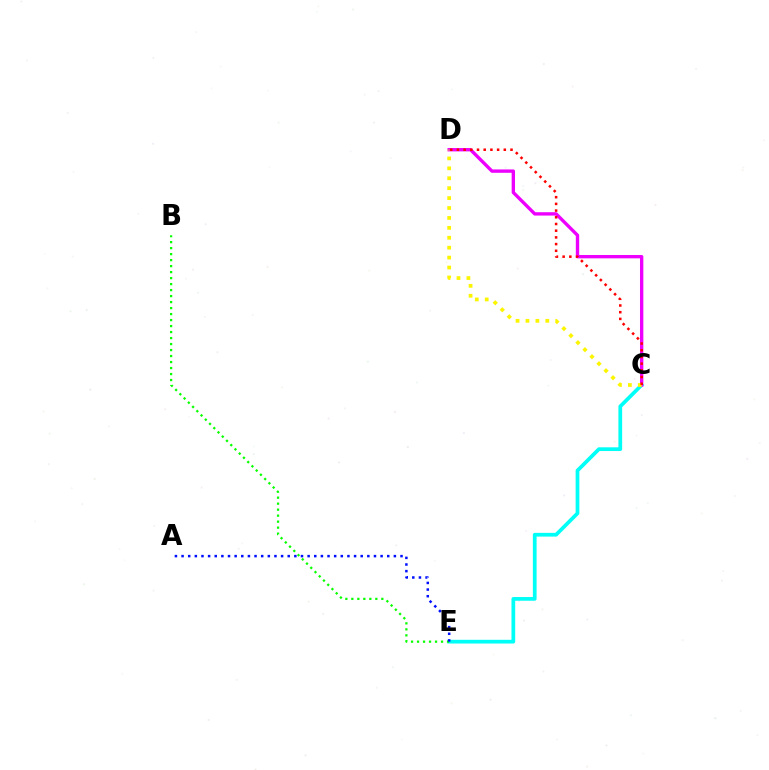{('C', 'E'): [{'color': '#00fff6', 'line_style': 'solid', 'thickness': 2.68}], ('C', 'D'): [{'color': '#ee00ff', 'line_style': 'solid', 'thickness': 2.42}, {'color': '#fcf500', 'line_style': 'dotted', 'thickness': 2.7}, {'color': '#ff0000', 'line_style': 'dotted', 'thickness': 1.82}], ('B', 'E'): [{'color': '#08ff00', 'line_style': 'dotted', 'thickness': 1.63}], ('A', 'E'): [{'color': '#0010ff', 'line_style': 'dotted', 'thickness': 1.8}]}